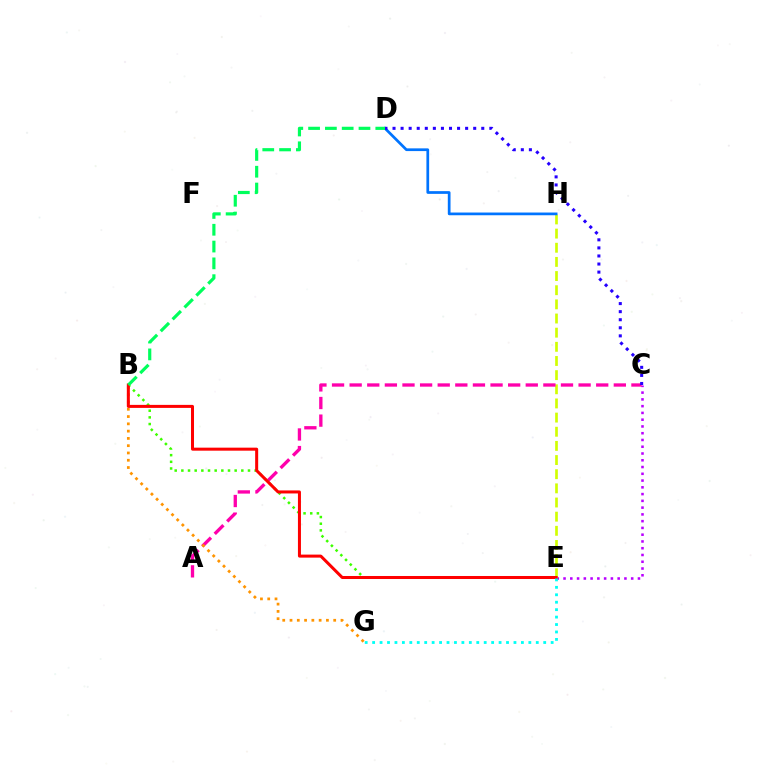{('C', 'E'): [{'color': '#b900ff', 'line_style': 'dotted', 'thickness': 1.84}], ('B', 'E'): [{'color': '#3dff00', 'line_style': 'dotted', 'thickness': 1.81}, {'color': '#ff0000', 'line_style': 'solid', 'thickness': 2.17}], ('E', 'H'): [{'color': '#d1ff00', 'line_style': 'dashed', 'thickness': 1.92}], ('A', 'C'): [{'color': '#ff00ac', 'line_style': 'dashed', 'thickness': 2.39}], ('D', 'H'): [{'color': '#0074ff', 'line_style': 'solid', 'thickness': 1.96}], ('C', 'D'): [{'color': '#2500ff', 'line_style': 'dotted', 'thickness': 2.19}], ('B', 'G'): [{'color': '#ff9400', 'line_style': 'dotted', 'thickness': 1.98}], ('E', 'G'): [{'color': '#00fff6', 'line_style': 'dotted', 'thickness': 2.02}], ('B', 'D'): [{'color': '#00ff5c', 'line_style': 'dashed', 'thickness': 2.28}]}